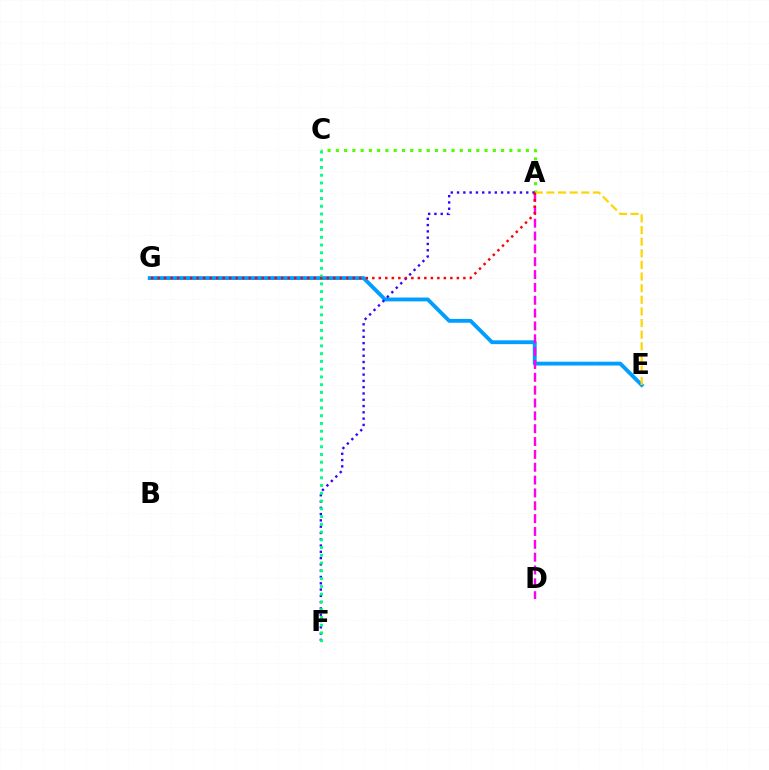{('E', 'G'): [{'color': '#009eff', 'line_style': 'solid', 'thickness': 2.77}], ('A', 'C'): [{'color': '#4fff00', 'line_style': 'dotted', 'thickness': 2.24}], ('A', 'D'): [{'color': '#ff00ed', 'line_style': 'dashed', 'thickness': 1.75}], ('A', 'E'): [{'color': '#ffd500', 'line_style': 'dashed', 'thickness': 1.58}], ('A', 'F'): [{'color': '#3700ff', 'line_style': 'dotted', 'thickness': 1.71}], ('C', 'F'): [{'color': '#00ff86', 'line_style': 'dotted', 'thickness': 2.11}], ('A', 'G'): [{'color': '#ff0000', 'line_style': 'dotted', 'thickness': 1.77}]}